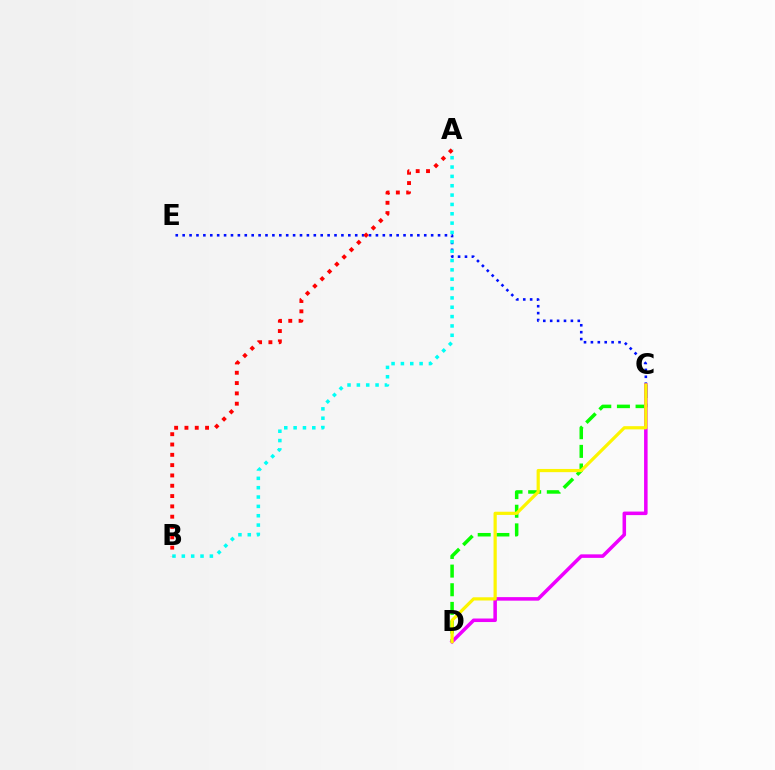{('C', 'E'): [{'color': '#0010ff', 'line_style': 'dotted', 'thickness': 1.88}], ('C', 'D'): [{'color': '#08ff00', 'line_style': 'dashed', 'thickness': 2.53}, {'color': '#ee00ff', 'line_style': 'solid', 'thickness': 2.54}, {'color': '#fcf500', 'line_style': 'solid', 'thickness': 2.31}], ('A', 'B'): [{'color': '#00fff6', 'line_style': 'dotted', 'thickness': 2.54}, {'color': '#ff0000', 'line_style': 'dotted', 'thickness': 2.8}]}